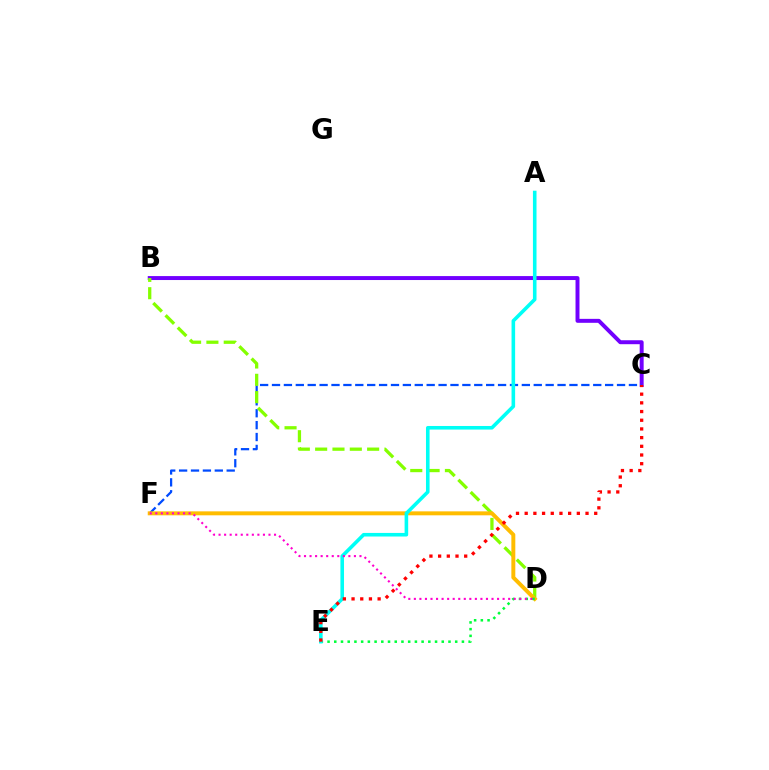{('B', 'C'): [{'color': '#7200ff', 'line_style': 'solid', 'thickness': 2.85}], ('C', 'F'): [{'color': '#004bff', 'line_style': 'dashed', 'thickness': 1.62}], ('B', 'D'): [{'color': '#84ff00', 'line_style': 'dashed', 'thickness': 2.35}], ('D', 'F'): [{'color': '#ffbd00', 'line_style': 'solid', 'thickness': 2.85}, {'color': '#ff00cf', 'line_style': 'dotted', 'thickness': 1.51}], ('D', 'E'): [{'color': '#00ff39', 'line_style': 'dotted', 'thickness': 1.83}], ('A', 'E'): [{'color': '#00fff6', 'line_style': 'solid', 'thickness': 2.58}], ('C', 'E'): [{'color': '#ff0000', 'line_style': 'dotted', 'thickness': 2.36}]}